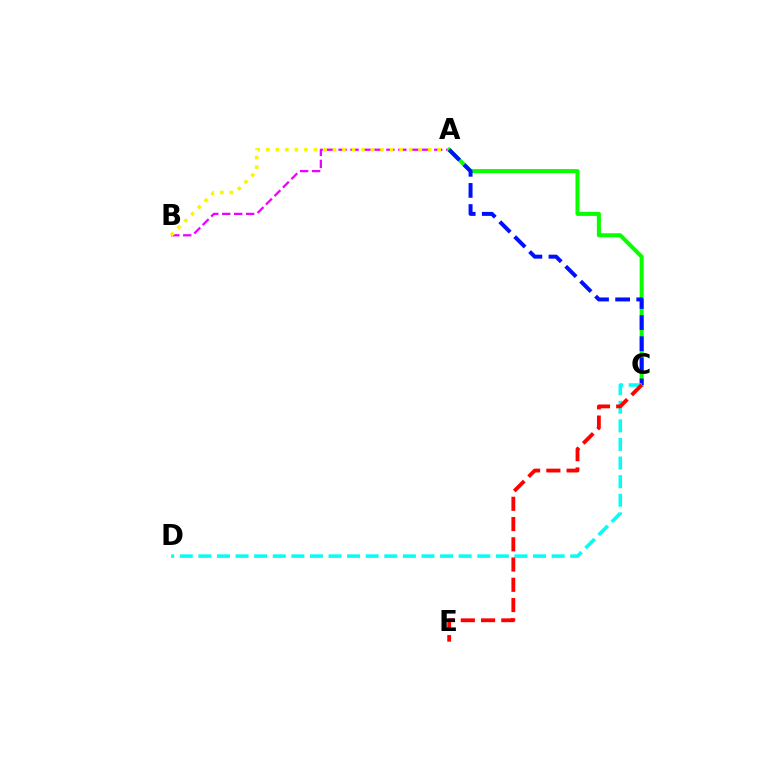{('A', 'B'): [{'color': '#ee00ff', 'line_style': 'dashed', 'thickness': 1.62}, {'color': '#fcf500', 'line_style': 'dotted', 'thickness': 2.59}], ('A', 'C'): [{'color': '#08ff00', 'line_style': 'solid', 'thickness': 2.91}, {'color': '#0010ff', 'line_style': 'dashed', 'thickness': 2.87}], ('C', 'D'): [{'color': '#00fff6', 'line_style': 'dashed', 'thickness': 2.53}], ('C', 'E'): [{'color': '#ff0000', 'line_style': 'dashed', 'thickness': 2.75}]}